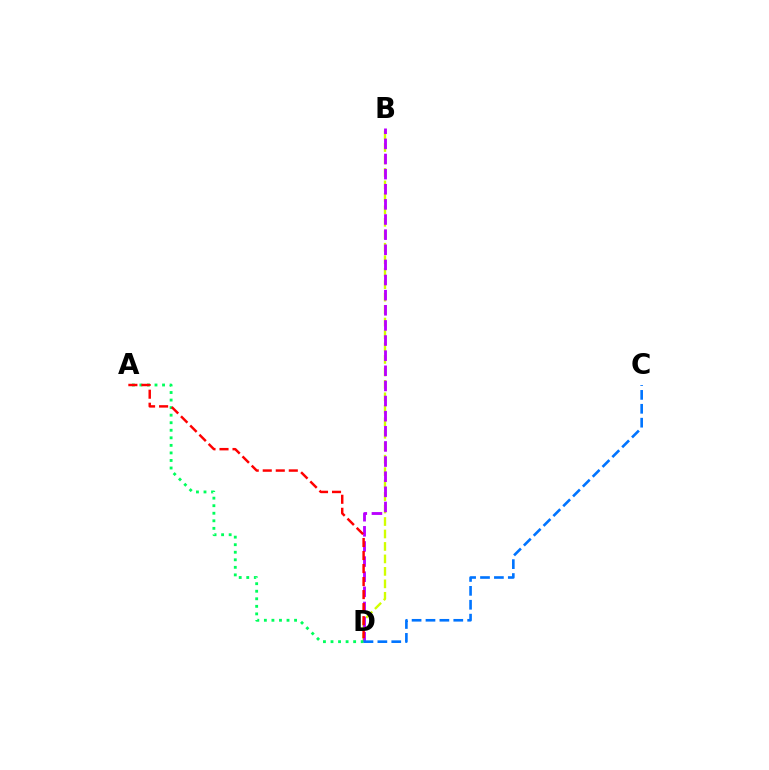{('B', 'D'): [{'color': '#d1ff00', 'line_style': 'dashed', 'thickness': 1.69}, {'color': '#b900ff', 'line_style': 'dashed', 'thickness': 2.06}], ('A', 'D'): [{'color': '#00ff5c', 'line_style': 'dotted', 'thickness': 2.05}, {'color': '#ff0000', 'line_style': 'dashed', 'thickness': 1.77}], ('C', 'D'): [{'color': '#0074ff', 'line_style': 'dashed', 'thickness': 1.89}]}